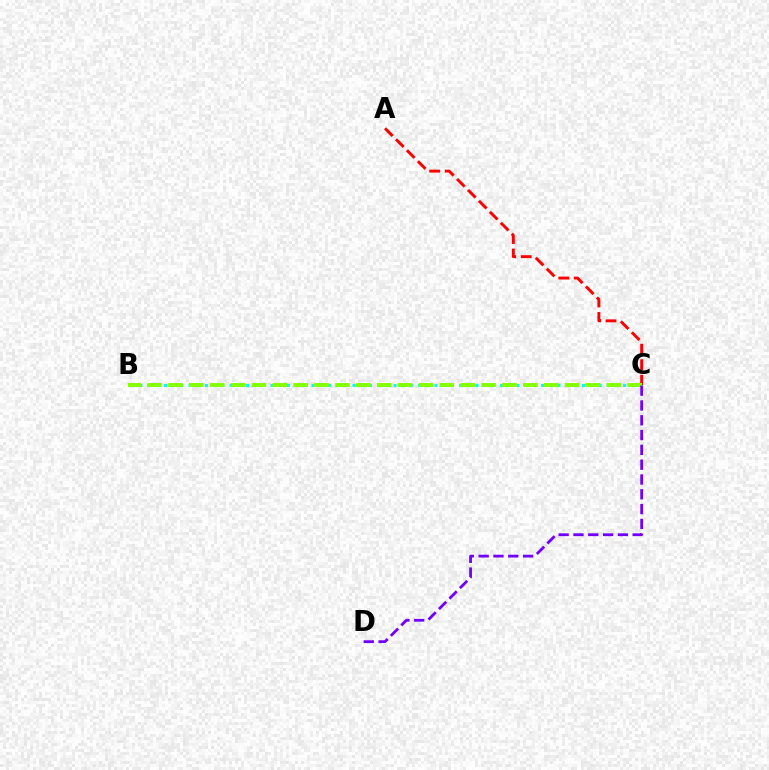{('B', 'C'): [{'color': '#00fff6', 'line_style': 'dotted', 'thickness': 2.23}, {'color': '#84ff00', 'line_style': 'dashed', 'thickness': 2.84}], ('A', 'C'): [{'color': '#ff0000', 'line_style': 'dashed', 'thickness': 2.1}], ('C', 'D'): [{'color': '#7200ff', 'line_style': 'dashed', 'thickness': 2.01}]}